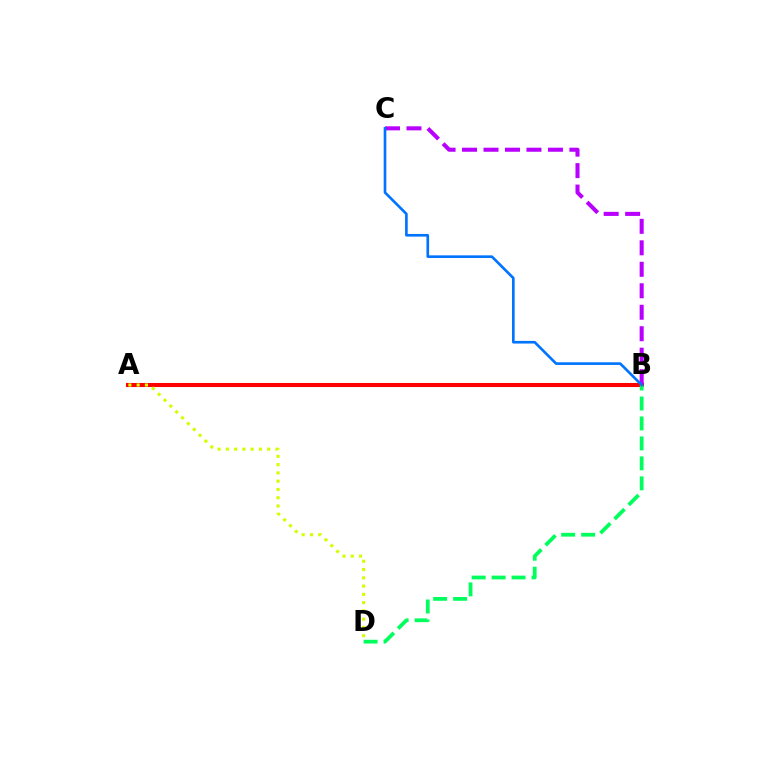{('A', 'B'): [{'color': '#ff0000', 'line_style': 'solid', 'thickness': 2.93}], ('B', 'C'): [{'color': '#b900ff', 'line_style': 'dashed', 'thickness': 2.92}, {'color': '#0074ff', 'line_style': 'solid', 'thickness': 1.9}], ('A', 'D'): [{'color': '#d1ff00', 'line_style': 'dotted', 'thickness': 2.25}], ('B', 'D'): [{'color': '#00ff5c', 'line_style': 'dashed', 'thickness': 2.71}]}